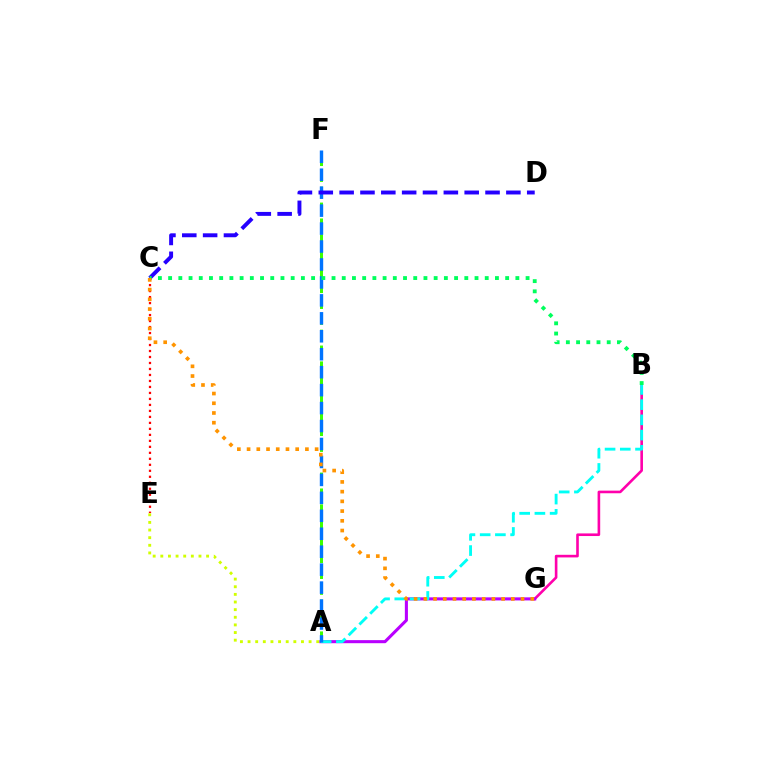{('B', 'G'): [{'color': '#ff00ac', 'line_style': 'solid', 'thickness': 1.89}], ('A', 'F'): [{'color': '#3dff00', 'line_style': 'dashed', 'thickness': 2.16}, {'color': '#0074ff', 'line_style': 'dashed', 'thickness': 2.44}], ('A', 'G'): [{'color': '#b900ff', 'line_style': 'solid', 'thickness': 2.21}], ('A', 'B'): [{'color': '#00fff6', 'line_style': 'dashed', 'thickness': 2.07}], ('C', 'E'): [{'color': '#ff0000', 'line_style': 'dotted', 'thickness': 1.63}], ('C', 'D'): [{'color': '#2500ff', 'line_style': 'dashed', 'thickness': 2.83}], ('B', 'C'): [{'color': '#00ff5c', 'line_style': 'dotted', 'thickness': 2.77}], ('A', 'E'): [{'color': '#d1ff00', 'line_style': 'dotted', 'thickness': 2.07}], ('C', 'G'): [{'color': '#ff9400', 'line_style': 'dotted', 'thickness': 2.64}]}